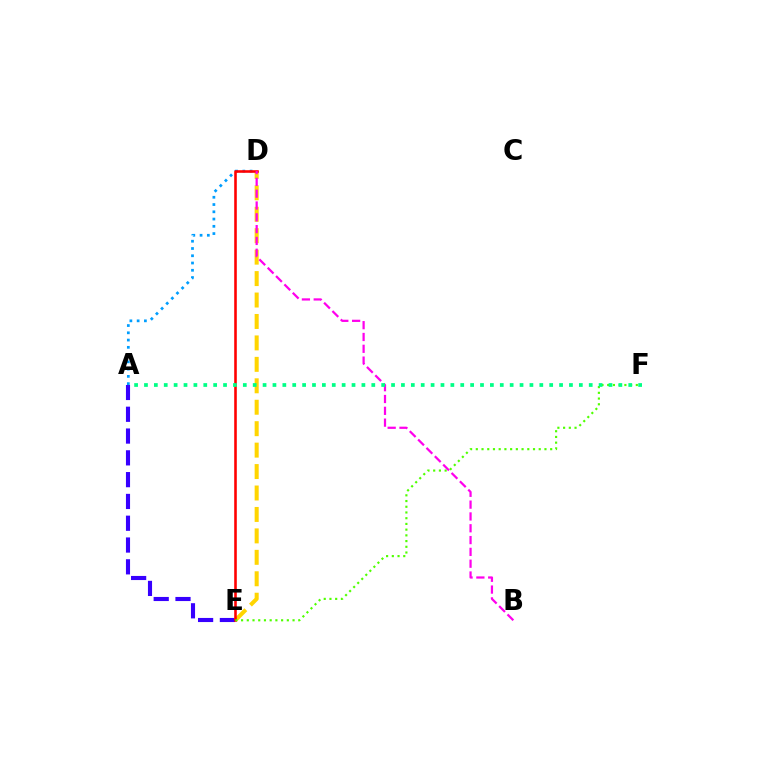{('A', 'E'): [{'color': '#3700ff', 'line_style': 'dashed', 'thickness': 2.96}], ('A', 'D'): [{'color': '#009eff', 'line_style': 'dotted', 'thickness': 1.97}], ('D', 'E'): [{'color': '#ffd500', 'line_style': 'dashed', 'thickness': 2.91}, {'color': '#ff0000', 'line_style': 'solid', 'thickness': 1.87}], ('E', 'F'): [{'color': '#4fff00', 'line_style': 'dotted', 'thickness': 1.55}], ('B', 'D'): [{'color': '#ff00ed', 'line_style': 'dashed', 'thickness': 1.6}], ('A', 'F'): [{'color': '#00ff86', 'line_style': 'dotted', 'thickness': 2.69}]}